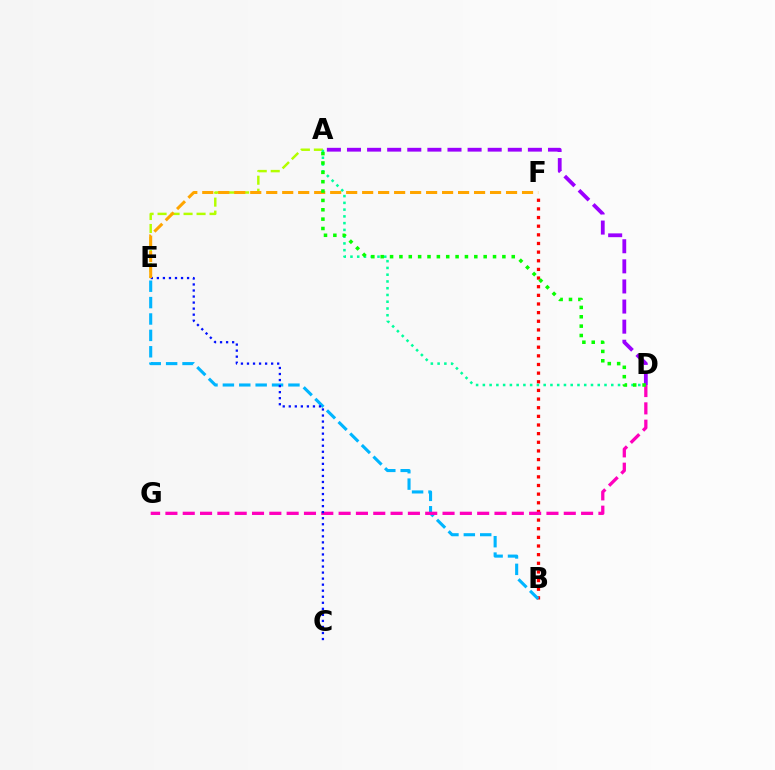{('B', 'F'): [{'color': '#ff0000', 'line_style': 'dotted', 'thickness': 2.35}], ('A', 'E'): [{'color': '#b3ff00', 'line_style': 'dashed', 'thickness': 1.77}], ('B', 'E'): [{'color': '#00b5ff', 'line_style': 'dashed', 'thickness': 2.23}], ('A', 'D'): [{'color': '#00ff9d', 'line_style': 'dotted', 'thickness': 1.84}, {'color': '#9b00ff', 'line_style': 'dashed', 'thickness': 2.73}, {'color': '#08ff00', 'line_style': 'dotted', 'thickness': 2.54}], ('D', 'G'): [{'color': '#ff00bd', 'line_style': 'dashed', 'thickness': 2.35}], ('C', 'E'): [{'color': '#0010ff', 'line_style': 'dotted', 'thickness': 1.64}], ('E', 'F'): [{'color': '#ffa500', 'line_style': 'dashed', 'thickness': 2.17}]}